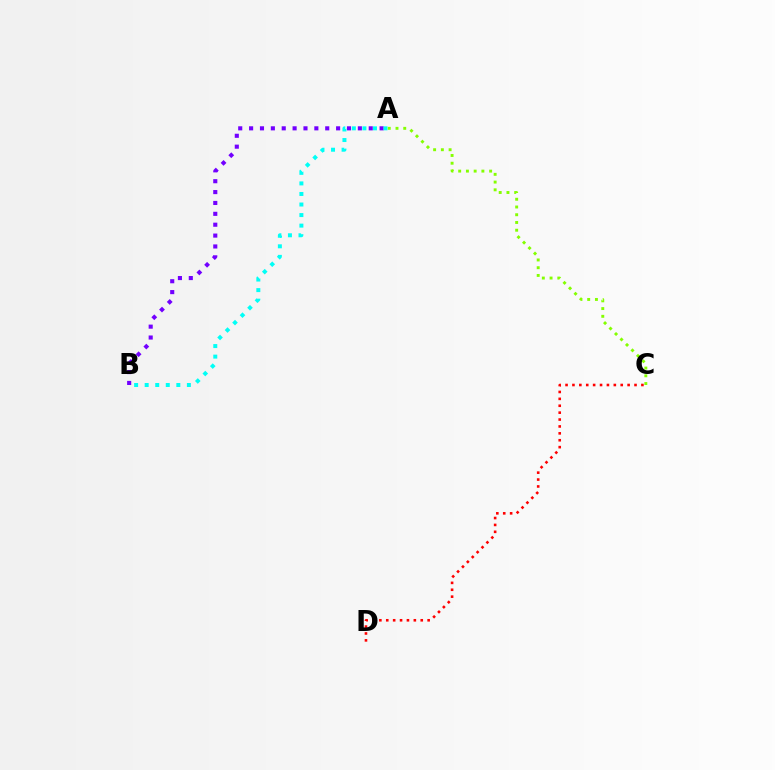{('C', 'D'): [{'color': '#ff0000', 'line_style': 'dotted', 'thickness': 1.87}], ('A', 'B'): [{'color': '#7200ff', 'line_style': 'dotted', 'thickness': 2.95}, {'color': '#00fff6', 'line_style': 'dotted', 'thickness': 2.87}], ('A', 'C'): [{'color': '#84ff00', 'line_style': 'dotted', 'thickness': 2.1}]}